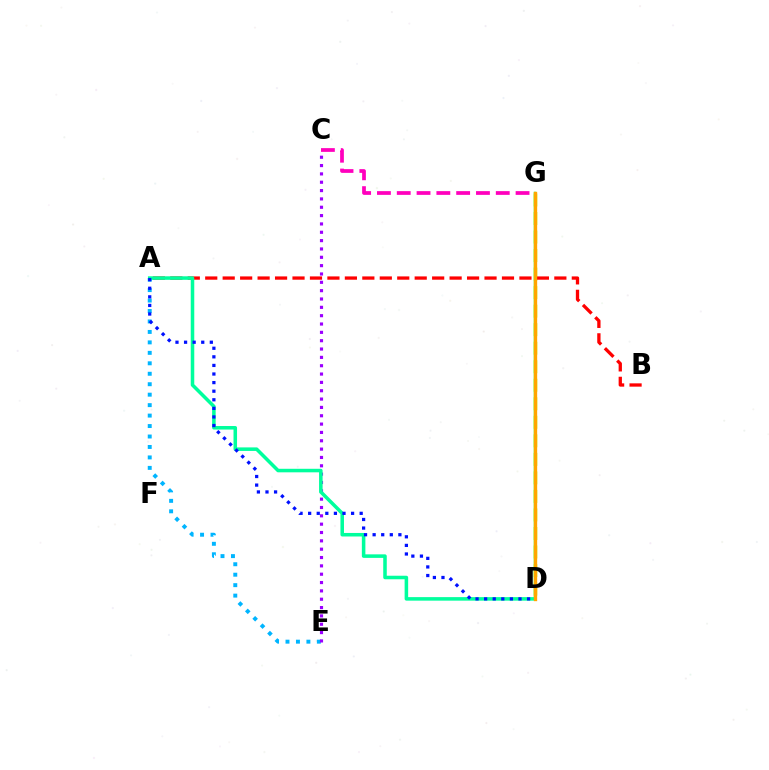{('C', 'G'): [{'color': '#ff00bd', 'line_style': 'dashed', 'thickness': 2.69}], ('D', 'G'): [{'color': '#b3ff00', 'line_style': 'dashed', 'thickness': 2.52}, {'color': '#08ff00', 'line_style': 'solid', 'thickness': 1.72}, {'color': '#ffa500', 'line_style': 'solid', 'thickness': 2.4}], ('A', 'B'): [{'color': '#ff0000', 'line_style': 'dashed', 'thickness': 2.37}], ('A', 'E'): [{'color': '#00b5ff', 'line_style': 'dotted', 'thickness': 2.84}], ('C', 'E'): [{'color': '#9b00ff', 'line_style': 'dotted', 'thickness': 2.27}], ('A', 'D'): [{'color': '#00ff9d', 'line_style': 'solid', 'thickness': 2.54}, {'color': '#0010ff', 'line_style': 'dotted', 'thickness': 2.33}]}